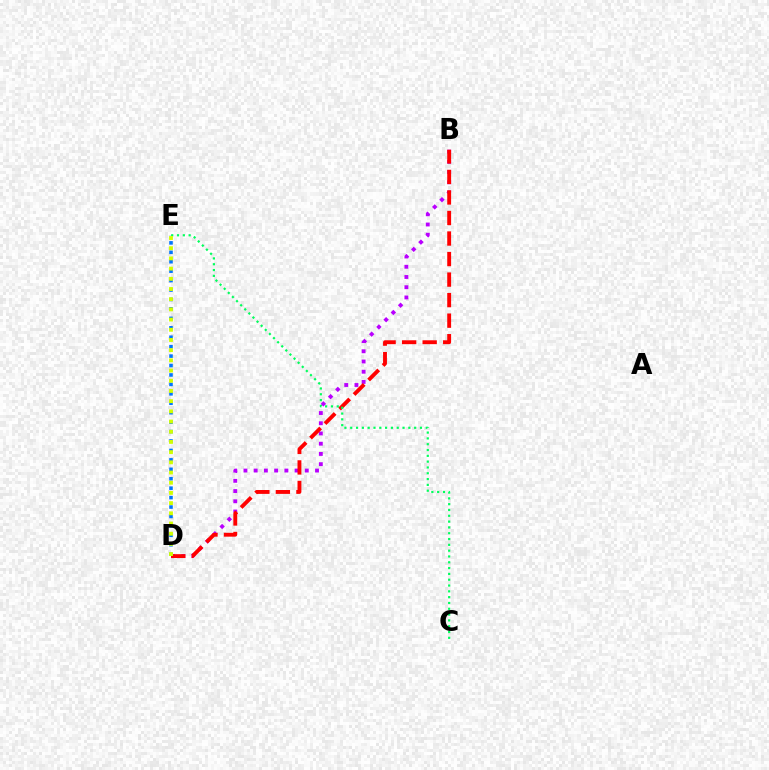{('B', 'D'): [{'color': '#b900ff', 'line_style': 'dotted', 'thickness': 2.78}, {'color': '#ff0000', 'line_style': 'dashed', 'thickness': 2.79}], ('D', 'E'): [{'color': '#0074ff', 'line_style': 'dotted', 'thickness': 2.56}, {'color': '#d1ff00', 'line_style': 'dotted', 'thickness': 2.77}], ('C', 'E'): [{'color': '#00ff5c', 'line_style': 'dotted', 'thickness': 1.58}]}